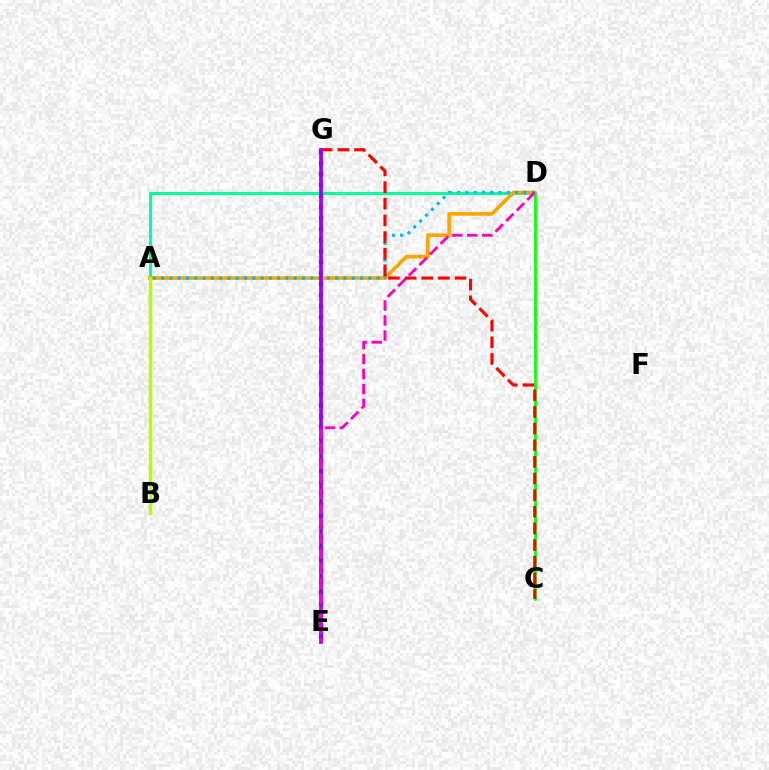{('C', 'D'): [{'color': '#08ff00', 'line_style': 'solid', 'thickness': 1.96}], ('A', 'D'): [{'color': '#00ff9d', 'line_style': 'solid', 'thickness': 2.24}, {'color': '#ffa500', 'line_style': 'solid', 'thickness': 2.64}, {'color': '#00b5ff', 'line_style': 'dotted', 'thickness': 2.25}], ('E', 'G'): [{'color': '#0010ff', 'line_style': 'dotted', 'thickness': 2.99}, {'color': '#9b00ff', 'line_style': 'solid', 'thickness': 2.66}], ('C', 'G'): [{'color': '#ff0000', 'line_style': 'dashed', 'thickness': 2.26}], ('A', 'B'): [{'color': '#b3ff00', 'line_style': 'solid', 'thickness': 2.43}], ('D', 'E'): [{'color': '#ff00bd', 'line_style': 'dashed', 'thickness': 2.04}]}